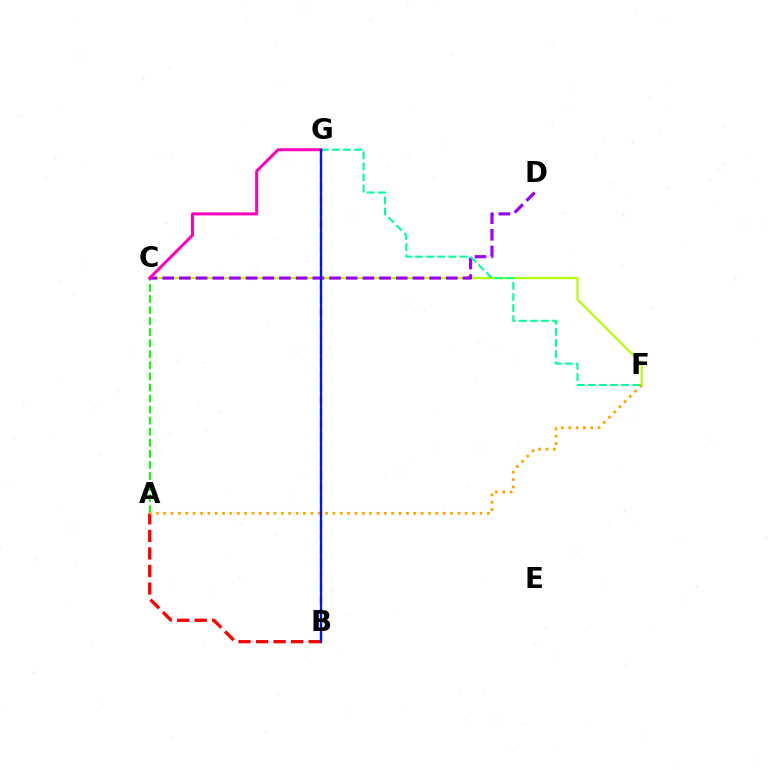{('A', 'B'): [{'color': '#ff0000', 'line_style': 'dashed', 'thickness': 2.38}], ('C', 'F'): [{'color': '#b3ff00', 'line_style': 'solid', 'thickness': 1.57}], ('A', 'C'): [{'color': '#08ff00', 'line_style': 'dashed', 'thickness': 1.5}], ('C', 'D'): [{'color': '#9b00ff', 'line_style': 'dashed', 'thickness': 2.27}], ('F', 'G'): [{'color': '#00ff9d', 'line_style': 'dashed', 'thickness': 1.51}], ('B', 'G'): [{'color': '#00b5ff', 'line_style': 'dashed', 'thickness': 1.7}, {'color': '#0010ff', 'line_style': 'solid', 'thickness': 1.62}], ('C', 'G'): [{'color': '#ff00bd', 'line_style': 'solid', 'thickness': 2.16}], ('A', 'F'): [{'color': '#ffa500', 'line_style': 'dotted', 'thickness': 2.0}]}